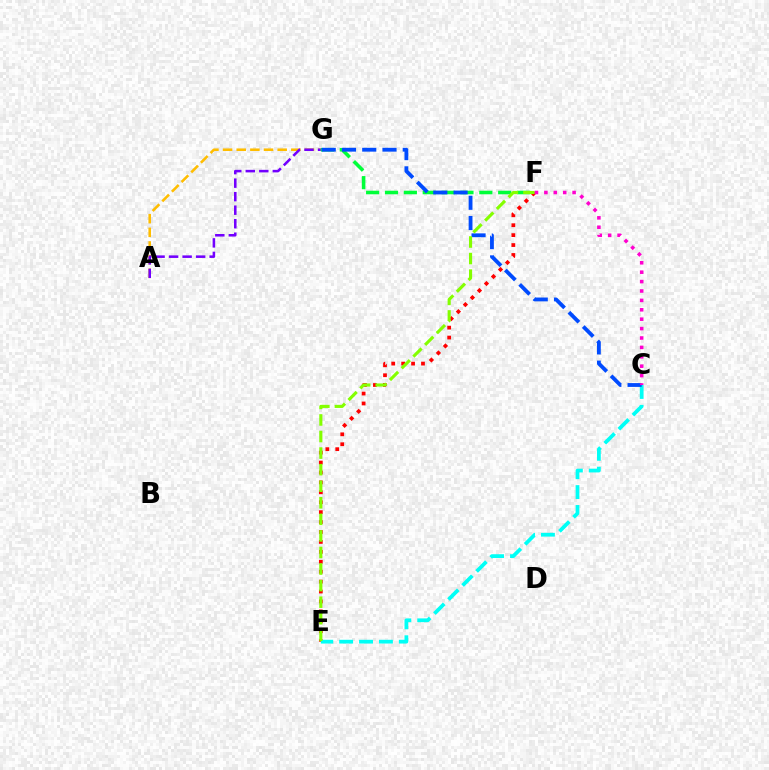{('A', 'G'): [{'color': '#ffbd00', 'line_style': 'dashed', 'thickness': 1.85}, {'color': '#7200ff', 'line_style': 'dashed', 'thickness': 1.84}], ('E', 'F'): [{'color': '#ff0000', 'line_style': 'dotted', 'thickness': 2.7}, {'color': '#84ff00', 'line_style': 'dashed', 'thickness': 2.25}], ('C', 'E'): [{'color': '#00fff6', 'line_style': 'dashed', 'thickness': 2.7}], ('F', 'G'): [{'color': '#00ff39', 'line_style': 'dashed', 'thickness': 2.56}], ('C', 'G'): [{'color': '#004bff', 'line_style': 'dashed', 'thickness': 2.75}], ('C', 'F'): [{'color': '#ff00cf', 'line_style': 'dotted', 'thickness': 2.55}]}